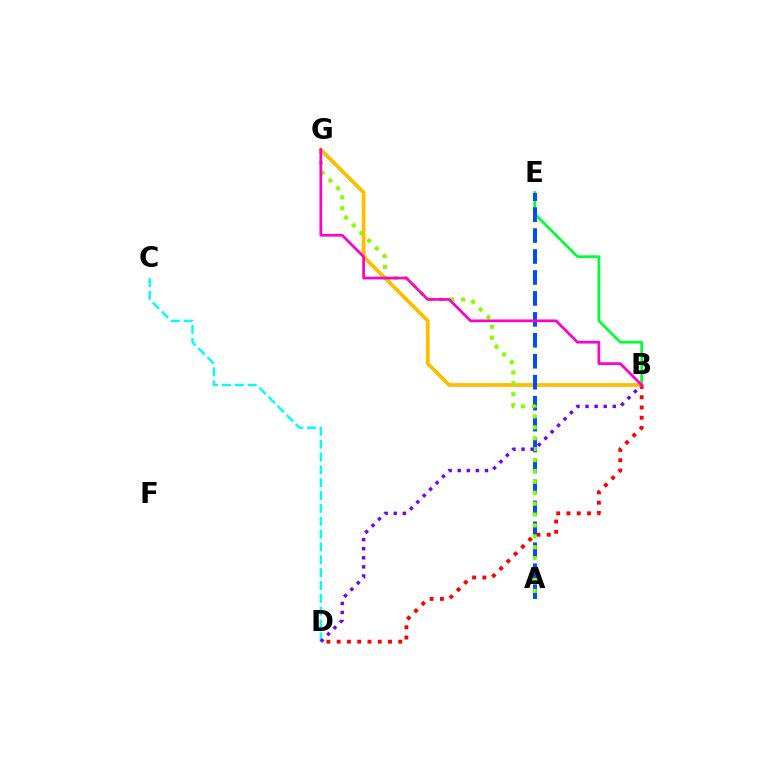{('B', 'E'): [{'color': '#00ff39', 'line_style': 'solid', 'thickness': 1.97}], ('B', 'D'): [{'color': '#ff0000', 'line_style': 'dotted', 'thickness': 2.79}, {'color': '#7200ff', 'line_style': 'dotted', 'thickness': 2.47}], ('C', 'D'): [{'color': '#00fff6', 'line_style': 'dashed', 'thickness': 1.75}], ('B', 'G'): [{'color': '#ffbd00', 'line_style': 'solid', 'thickness': 2.71}, {'color': '#ff00cf', 'line_style': 'solid', 'thickness': 1.96}], ('A', 'E'): [{'color': '#004bff', 'line_style': 'dashed', 'thickness': 2.85}], ('A', 'G'): [{'color': '#84ff00', 'line_style': 'dotted', 'thickness': 2.96}]}